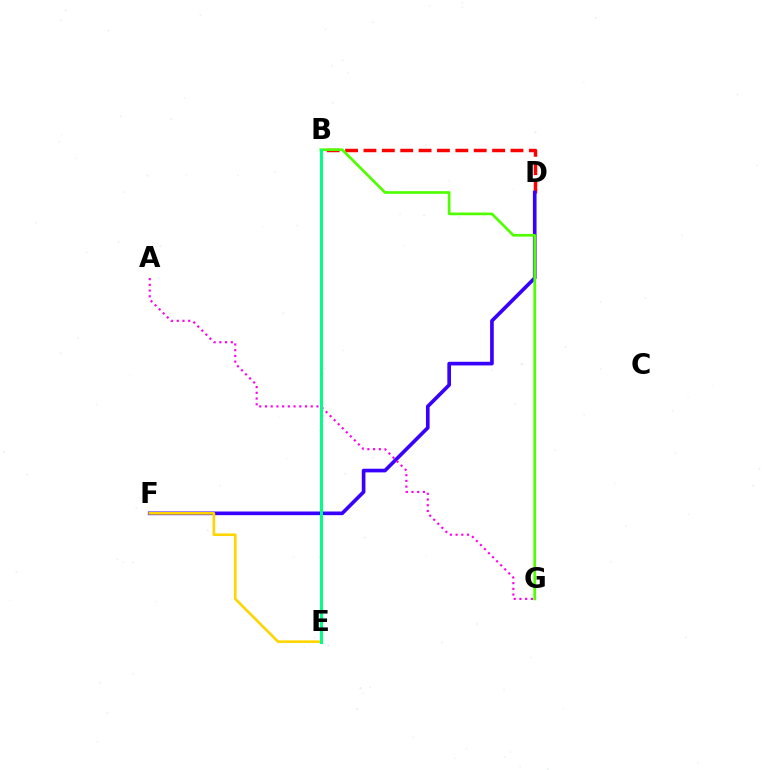{('B', 'D'): [{'color': '#ff0000', 'line_style': 'dashed', 'thickness': 2.5}], ('D', 'F'): [{'color': '#3700ff', 'line_style': 'solid', 'thickness': 2.63}], ('E', 'F'): [{'color': '#ffd500', 'line_style': 'solid', 'thickness': 1.9}], ('B', 'E'): [{'color': '#009eff', 'line_style': 'solid', 'thickness': 1.93}, {'color': '#00ff86', 'line_style': 'solid', 'thickness': 2.13}], ('B', 'G'): [{'color': '#4fff00', 'line_style': 'solid', 'thickness': 1.94}], ('A', 'G'): [{'color': '#ff00ed', 'line_style': 'dotted', 'thickness': 1.55}]}